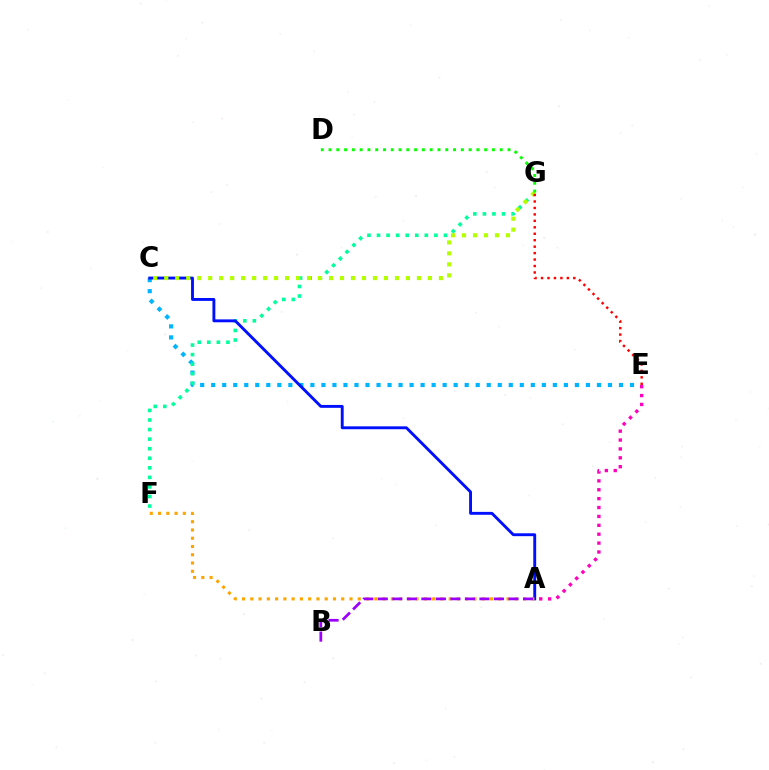{('C', 'E'): [{'color': '#00b5ff', 'line_style': 'dotted', 'thickness': 2.99}], ('F', 'G'): [{'color': '#00ff9d', 'line_style': 'dotted', 'thickness': 2.6}], ('A', 'C'): [{'color': '#0010ff', 'line_style': 'solid', 'thickness': 2.08}], ('A', 'F'): [{'color': '#ffa500', 'line_style': 'dotted', 'thickness': 2.25}], ('C', 'G'): [{'color': '#b3ff00', 'line_style': 'dotted', 'thickness': 2.98}], ('D', 'G'): [{'color': '#08ff00', 'line_style': 'dotted', 'thickness': 2.11}], ('E', 'G'): [{'color': '#ff0000', 'line_style': 'dotted', 'thickness': 1.75}], ('A', 'B'): [{'color': '#9b00ff', 'line_style': 'dashed', 'thickness': 1.97}], ('A', 'E'): [{'color': '#ff00bd', 'line_style': 'dotted', 'thickness': 2.42}]}